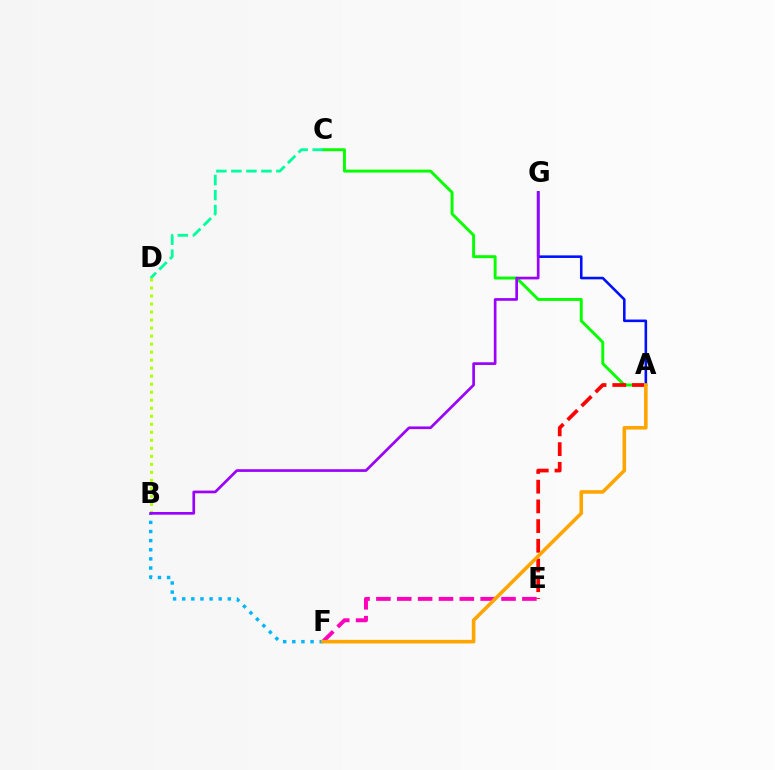{('A', 'C'): [{'color': '#08ff00', 'line_style': 'solid', 'thickness': 2.12}], ('C', 'D'): [{'color': '#00ff9d', 'line_style': 'dashed', 'thickness': 2.04}], ('A', 'E'): [{'color': '#ff0000', 'line_style': 'dashed', 'thickness': 2.68}], ('E', 'F'): [{'color': '#ff00bd', 'line_style': 'dashed', 'thickness': 2.83}], ('B', 'D'): [{'color': '#b3ff00', 'line_style': 'dotted', 'thickness': 2.18}], ('A', 'G'): [{'color': '#0010ff', 'line_style': 'solid', 'thickness': 1.86}], ('B', 'F'): [{'color': '#00b5ff', 'line_style': 'dotted', 'thickness': 2.48}], ('B', 'G'): [{'color': '#9b00ff', 'line_style': 'solid', 'thickness': 1.93}], ('A', 'F'): [{'color': '#ffa500', 'line_style': 'solid', 'thickness': 2.58}]}